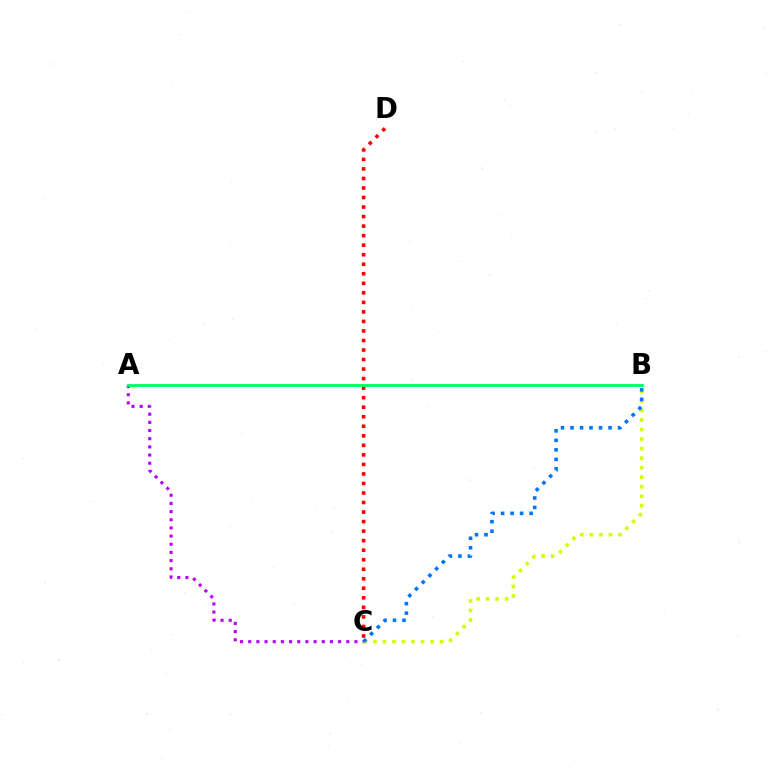{('B', 'C'): [{'color': '#d1ff00', 'line_style': 'dotted', 'thickness': 2.59}, {'color': '#0074ff', 'line_style': 'dotted', 'thickness': 2.58}], ('C', 'D'): [{'color': '#ff0000', 'line_style': 'dotted', 'thickness': 2.59}], ('A', 'C'): [{'color': '#b900ff', 'line_style': 'dotted', 'thickness': 2.22}], ('A', 'B'): [{'color': '#00ff5c', 'line_style': 'solid', 'thickness': 2.01}]}